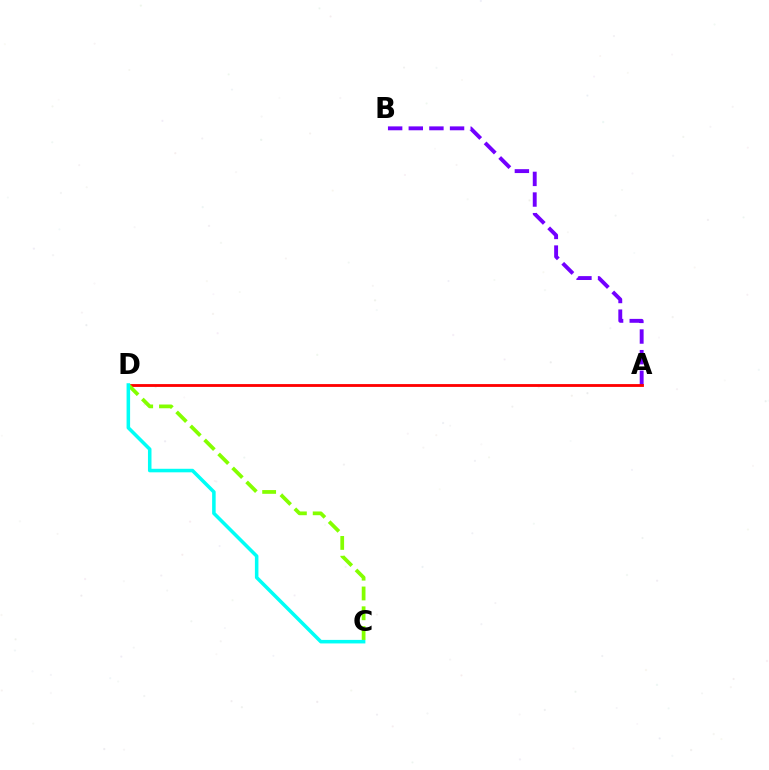{('A', 'B'): [{'color': '#7200ff', 'line_style': 'dashed', 'thickness': 2.8}], ('A', 'D'): [{'color': '#ff0000', 'line_style': 'solid', 'thickness': 2.04}], ('C', 'D'): [{'color': '#84ff00', 'line_style': 'dashed', 'thickness': 2.69}, {'color': '#00fff6', 'line_style': 'solid', 'thickness': 2.54}]}